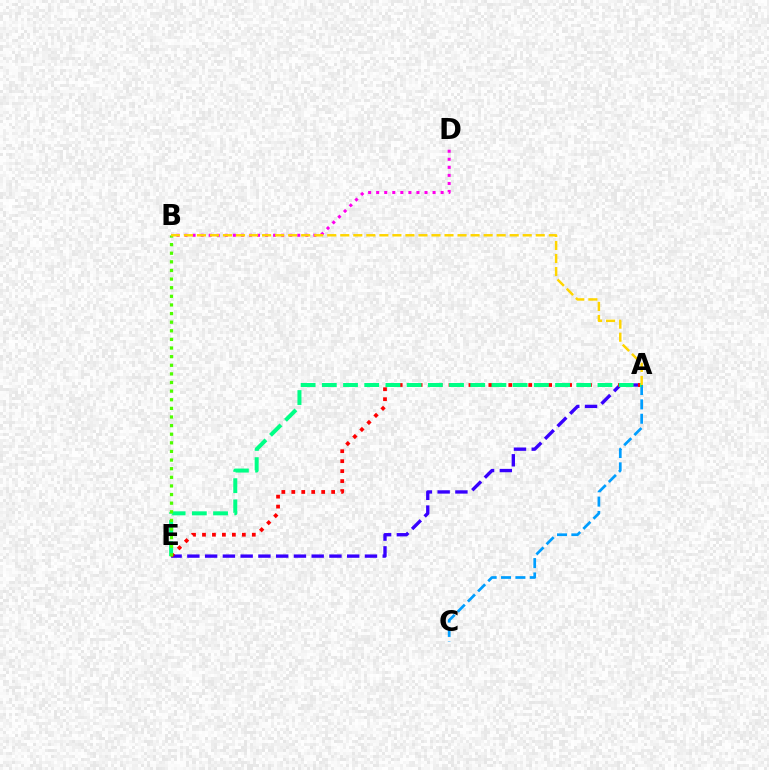{('A', 'E'): [{'color': '#3700ff', 'line_style': 'dashed', 'thickness': 2.41}, {'color': '#ff0000', 'line_style': 'dotted', 'thickness': 2.71}, {'color': '#00ff86', 'line_style': 'dashed', 'thickness': 2.88}], ('A', 'C'): [{'color': '#009eff', 'line_style': 'dashed', 'thickness': 1.95}], ('B', 'D'): [{'color': '#ff00ed', 'line_style': 'dotted', 'thickness': 2.19}], ('B', 'E'): [{'color': '#4fff00', 'line_style': 'dotted', 'thickness': 2.34}], ('A', 'B'): [{'color': '#ffd500', 'line_style': 'dashed', 'thickness': 1.77}]}